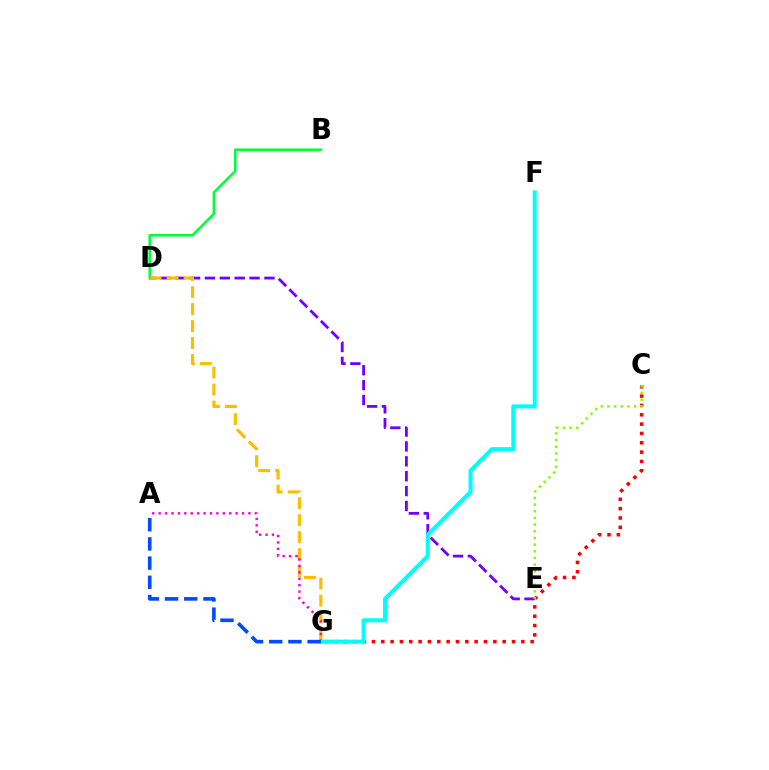{('B', 'D'): [{'color': '#00ff39', 'line_style': 'solid', 'thickness': 1.84}], ('D', 'E'): [{'color': '#7200ff', 'line_style': 'dashed', 'thickness': 2.02}], ('D', 'G'): [{'color': '#ffbd00', 'line_style': 'dashed', 'thickness': 2.31}], ('C', 'G'): [{'color': '#ff0000', 'line_style': 'dotted', 'thickness': 2.54}], ('A', 'G'): [{'color': '#ff00cf', 'line_style': 'dotted', 'thickness': 1.74}, {'color': '#004bff', 'line_style': 'dashed', 'thickness': 2.61}], ('F', 'G'): [{'color': '#00fff6', 'line_style': 'solid', 'thickness': 2.91}], ('C', 'E'): [{'color': '#84ff00', 'line_style': 'dotted', 'thickness': 1.81}]}